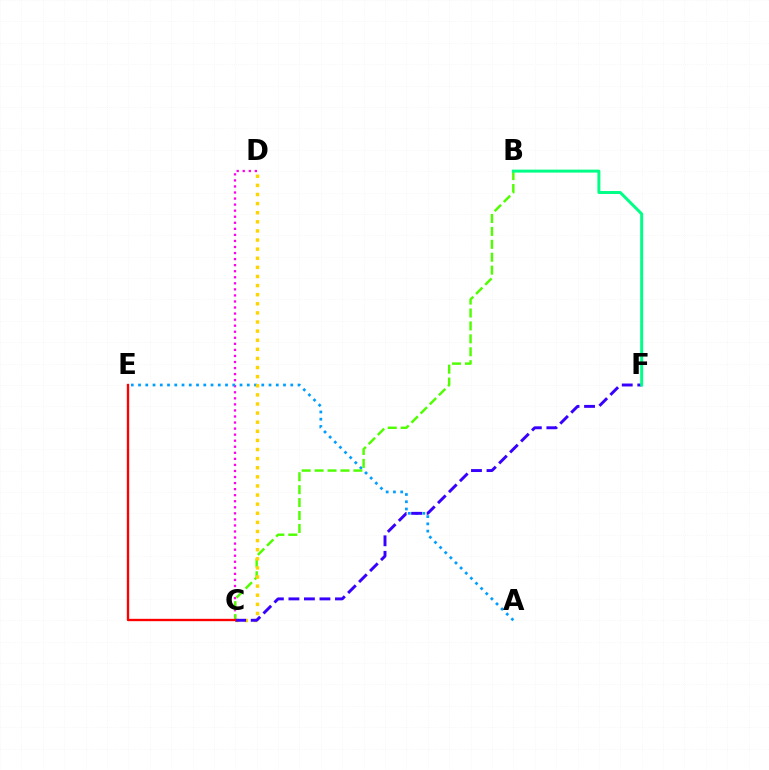{('C', 'D'): [{'color': '#ff00ed', 'line_style': 'dotted', 'thickness': 1.64}, {'color': '#ffd500', 'line_style': 'dotted', 'thickness': 2.47}], ('A', 'E'): [{'color': '#009eff', 'line_style': 'dotted', 'thickness': 1.97}], ('B', 'C'): [{'color': '#4fff00', 'line_style': 'dashed', 'thickness': 1.76}], ('C', 'F'): [{'color': '#3700ff', 'line_style': 'dashed', 'thickness': 2.11}], ('C', 'E'): [{'color': '#ff0000', 'line_style': 'solid', 'thickness': 1.69}], ('B', 'F'): [{'color': '#00ff86', 'line_style': 'solid', 'thickness': 2.14}]}